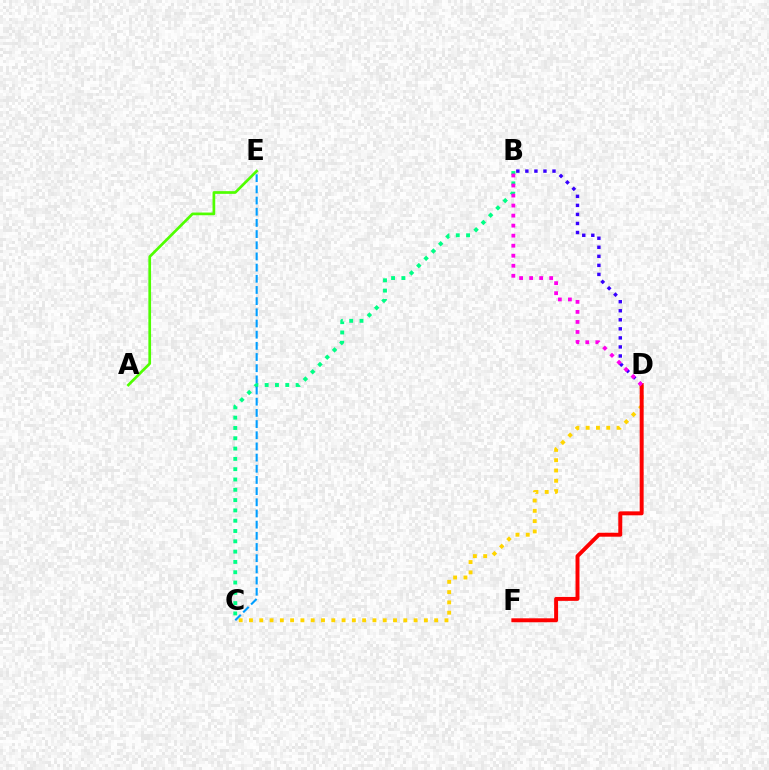{('A', 'E'): [{'color': '#4fff00', 'line_style': 'solid', 'thickness': 1.94}], ('B', 'C'): [{'color': '#00ff86', 'line_style': 'dotted', 'thickness': 2.8}], ('C', 'E'): [{'color': '#009eff', 'line_style': 'dashed', 'thickness': 1.52}], ('C', 'D'): [{'color': '#ffd500', 'line_style': 'dotted', 'thickness': 2.8}], ('B', 'D'): [{'color': '#3700ff', 'line_style': 'dotted', 'thickness': 2.46}, {'color': '#ff00ed', 'line_style': 'dotted', 'thickness': 2.72}], ('D', 'F'): [{'color': '#ff0000', 'line_style': 'solid', 'thickness': 2.84}]}